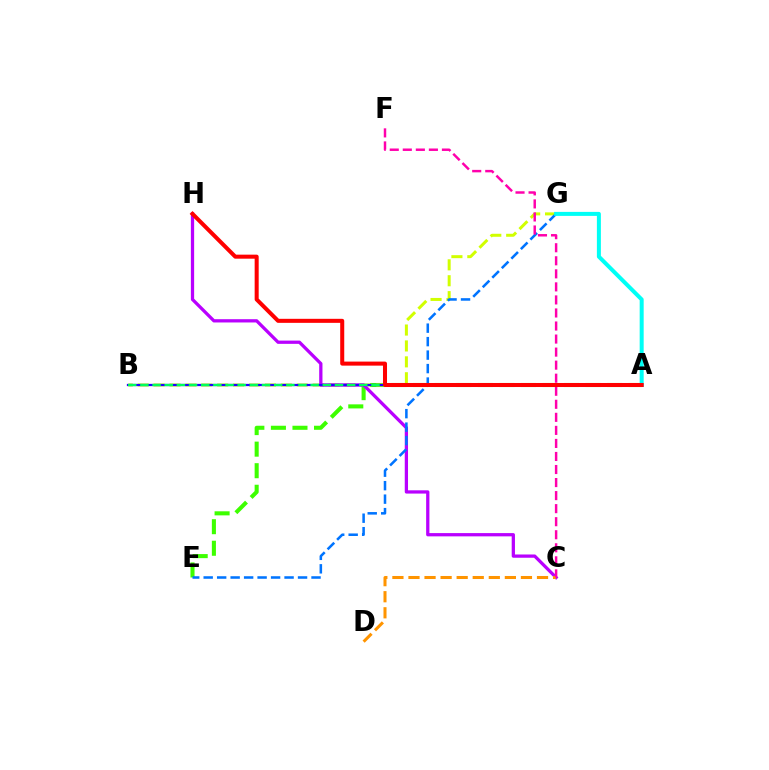{('A', 'E'): [{'color': '#3dff00', 'line_style': 'dashed', 'thickness': 2.93}], ('B', 'G'): [{'color': '#d1ff00', 'line_style': 'dashed', 'thickness': 2.16}], ('C', 'H'): [{'color': '#b900ff', 'line_style': 'solid', 'thickness': 2.35}], ('E', 'G'): [{'color': '#0074ff', 'line_style': 'dashed', 'thickness': 1.83}], ('C', 'D'): [{'color': '#ff9400', 'line_style': 'dashed', 'thickness': 2.18}], ('A', 'G'): [{'color': '#00fff6', 'line_style': 'solid', 'thickness': 2.89}], ('A', 'B'): [{'color': '#2500ff', 'line_style': 'solid', 'thickness': 1.63}, {'color': '#00ff5c', 'line_style': 'dashed', 'thickness': 1.65}], ('C', 'F'): [{'color': '#ff00ac', 'line_style': 'dashed', 'thickness': 1.77}], ('A', 'H'): [{'color': '#ff0000', 'line_style': 'solid', 'thickness': 2.9}]}